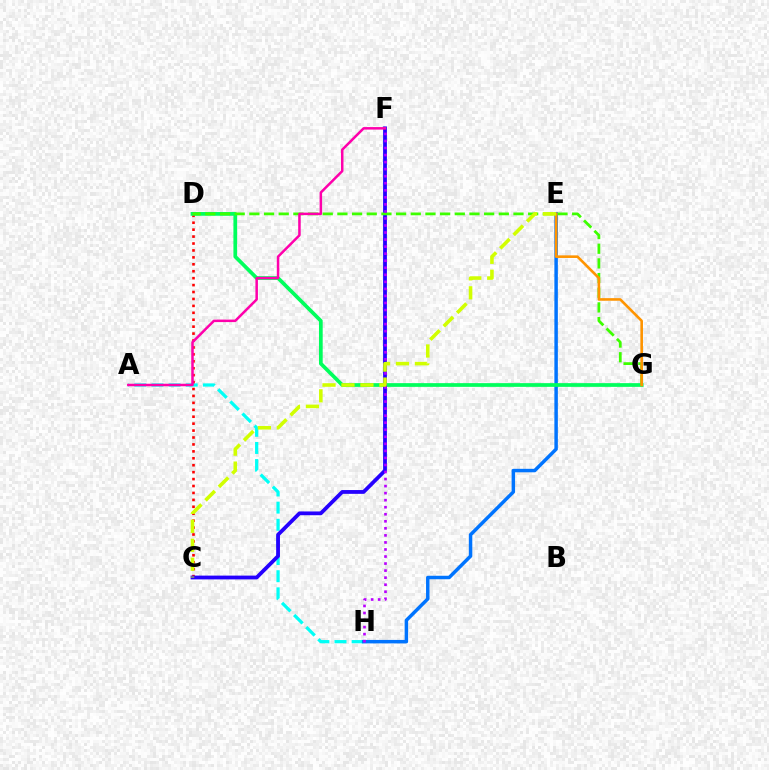{('A', 'H'): [{'color': '#00fff6', 'line_style': 'dashed', 'thickness': 2.33}], ('E', 'H'): [{'color': '#0074ff', 'line_style': 'solid', 'thickness': 2.5}], ('C', 'D'): [{'color': '#ff0000', 'line_style': 'dotted', 'thickness': 1.88}], ('D', 'G'): [{'color': '#00ff5c', 'line_style': 'solid', 'thickness': 2.68}, {'color': '#3dff00', 'line_style': 'dashed', 'thickness': 1.99}], ('C', 'F'): [{'color': '#2500ff', 'line_style': 'solid', 'thickness': 2.73}], ('F', 'H'): [{'color': '#b900ff', 'line_style': 'dotted', 'thickness': 1.91}], ('E', 'G'): [{'color': '#ff9400', 'line_style': 'solid', 'thickness': 1.88}], ('A', 'F'): [{'color': '#ff00ac', 'line_style': 'solid', 'thickness': 1.81}], ('C', 'E'): [{'color': '#d1ff00', 'line_style': 'dashed', 'thickness': 2.58}]}